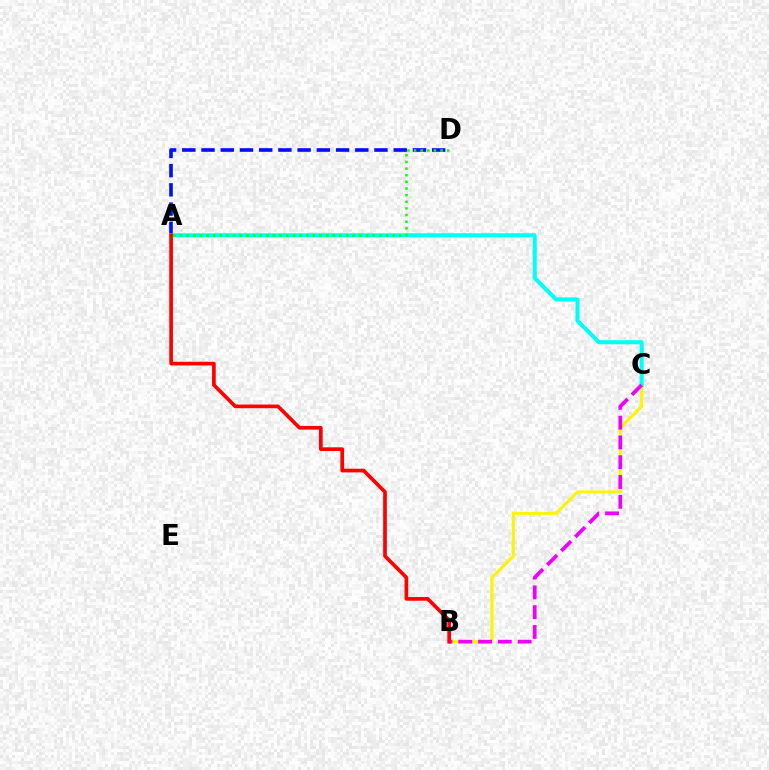{('B', 'C'): [{'color': '#fcf500', 'line_style': 'solid', 'thickness': 2.21}, {'color': '#ee00ff', 'line_style': 'dashed', 'thickness': 2.69}], ('A', 'D'): [{'color': '#0010ff', 'line_style': 'dashed', 'thickness': 2.61}, {'color': '#08ff00', 'line_style': 'dotted', 'thickness': 1.81}], ('A', 'C'): [{'color': '#00fff6', 'line_style': 'solid', 'thickness': 2.91}], ('A', 'B'): [{'color': '#ff0000', 'line_style': 'solid', 'thickness': 2.65}]}